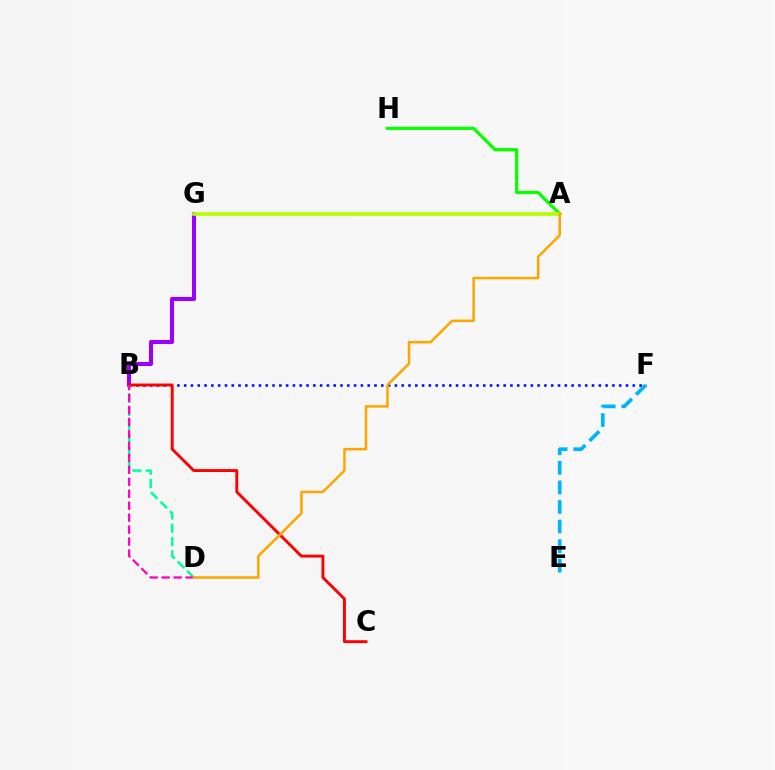{('B', 'G'): [{'color': '#9b00ff', 'line_style': 'solid', 'thickness': 2.92}], ('E', 'F'): [{'color': '#00b5ff', 'line_style': 'dashed', 'thickness': 2.66}], ('A', 'H'): [{'color': '#08ff00', 'line_style': 'solid', 'thickness': 2.33}], ('B', 'F'): [{'color': '#0010ff', 'line_style': 'dotted', 'thickness': 1.85}], ('B', 'C'): [{'color': '#ff0000', 'line_style': 'solid', 'thickness': 2.09}], ('B', 'D'): [{'color': '#00ff9d', 'line_style': 'dashed', 'thickness': 1.82}, {'color': '#ff00bd', 'line_style': 'dashed', 'thickness': 1.63}], ('A', 'G'): [{'color': '#b3ff00', 'line_style': 'solid', 'thickness': 2.6}], ('A', 'D'): [{'color': '#ffa500', 'line_style': 'solid', 'thickness': 1.82}]}